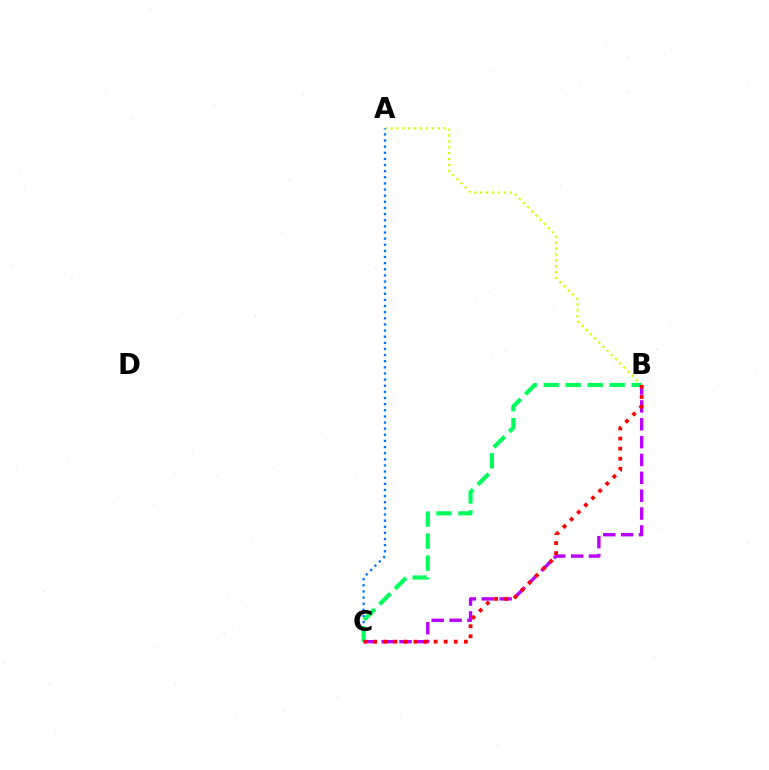{('A', 'B'): [{'color': '#d1ff00', 'line_style': 'dotted', 'thickness': 1.6}], ('A', 'C'): [{'color': '#0074ff', 'line_style': 'dotted', 'thickness': 1.67}], ('B', 'C'): [{'color': '#b900ff', 'line_style': 'dashed', 'thickness': 2.43}, {'color': '#00ff5c', 'line_style': 'dashed', 'thickness': 2.99}, {'color': '#ff0000', 'line_style': 'dotted', 'thickness': 2.74}]}